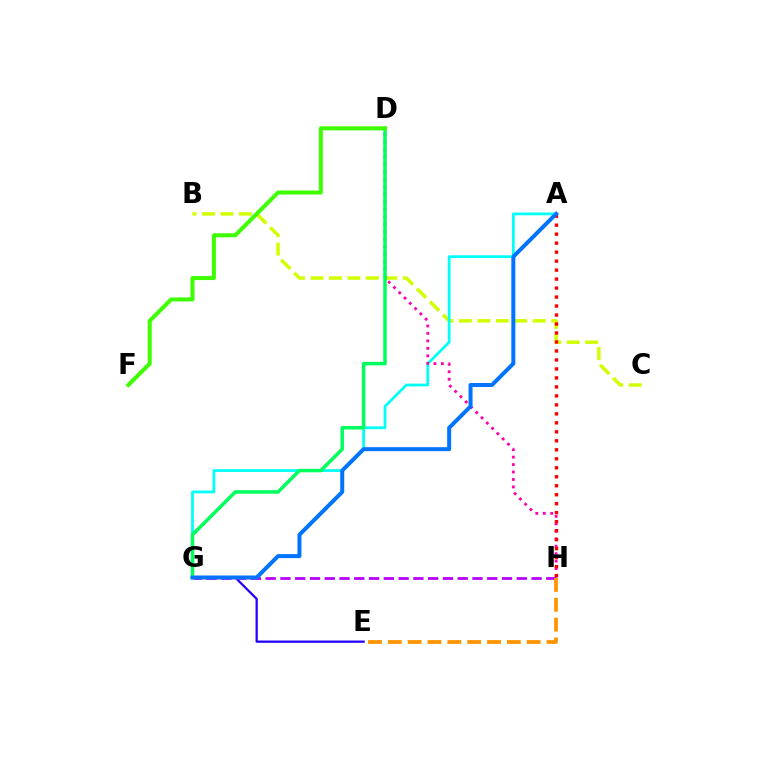{('E', 'G'): [{'color': '#2500ff', 'line_style': 'solid', 'thickness': 1.63}], ('G', 'H'): [{'color': '#b900ff', 'line_style': 'dashed', 'thickness': 2.01}], ('E', 'H'): [{'color': '#ff9400', 'line_style': 'dashed', 'thickness': 2.7}], ('B', 'C'): [{'color': '#d1ff00', 'line_style': 'dashed', 'thickness': 2.51}], ('A', 'G'): [{'color': '#00fff6', 'line_style': 'solid', 'thickness': 1.99}, {'color': '#0074ff', 'line_style': 'solid', 'thickness': 2.88}], ('D', 'H'): [{'color': '#ff00ac', 'line_style': 'dotted', 'thickness': 2.03}], ('D', 'G'): [{'color': '#00ff5c', 'line_style': 'solid', 'thickness': 2.52}], ('A', 'H'): [{'color': '#ff0000', 'line_style': 'dotted', 'thickness': 2.44}], ('D', 'F'): [{'color': '#3dff00', 'line_style': 'solid', 'thickness': 2.89}]}